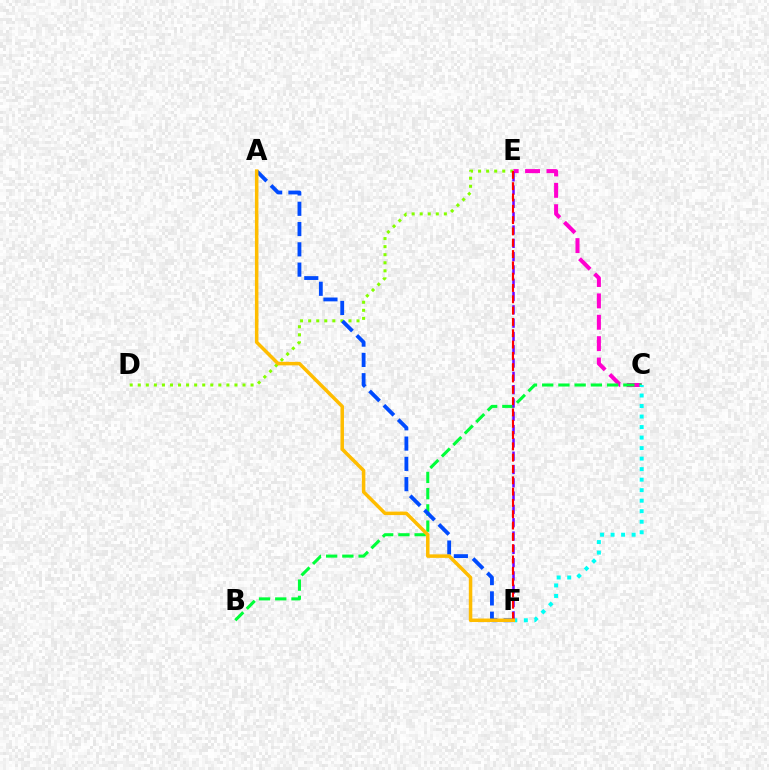{('C', 'E'): [{'color': '#ff00cf', 'line_style': 'dashed', 'thickness': 2.9}], ('B', 'C'): [{'color': '#00ff39', 'line_style': 'dashed', 'thickness': 2.2}], ('C', 'F'): [{'color': '#00fff6', 'line_style': 'dotted', 'thickness': 2.86}], ('D', 'E'): [{'color': '#84ff00', 'line_style': 'dotted', 'thickness': 2.19}], ('E', 'F'): [{'color': '#7200ff', 'line_style': 'dashed', 'thickness': 1.81}, {'color': '#ff0000', 'line_style': 'dashed', 'thickness': 1.54}], ('A', 'F'): [{'color': '#004bff', 'line_style': 'dashed', 'thickness': 2.75}, {'color': '#ffbd00', 'line_style': 'solid', 'thickness': 2.52}]}